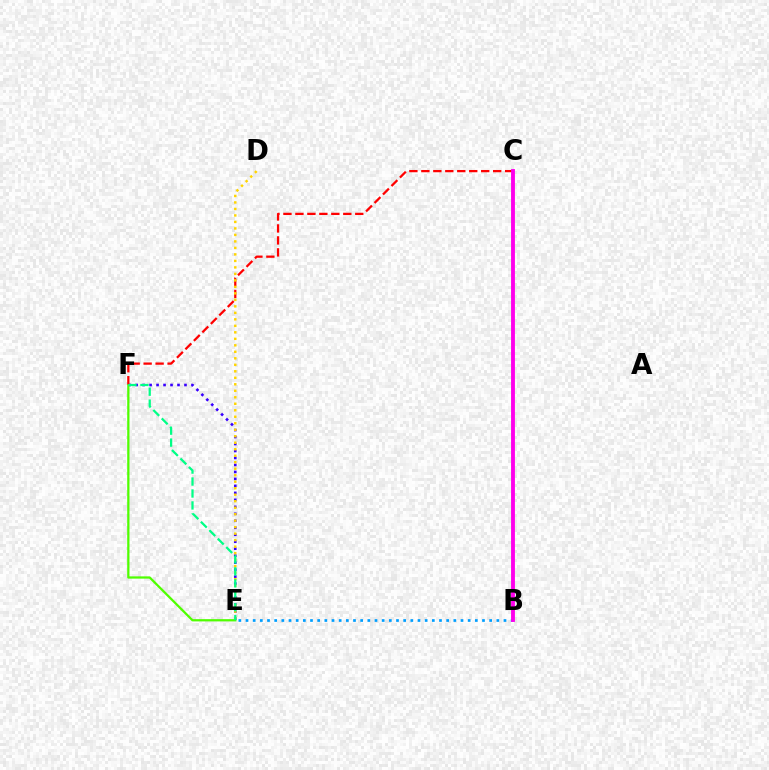{('E', 'F'): [{'color': '#3700ff', 'line_style': 'dotted', 'thickness': 1.9}, {'color': '#4fff00', 'line_style': 'solid', 'thickness': 1.63}, {'color': '#00ff86', 'line_style': 'dashed', 'thickness': 1.62}], ('B', 'E'): [{'color': '#009eff', 'line_style': 'dotted', 'thickness': 1.95}], ('C', 'F'): [{'color': '#ff0000', 'line_style': 'dashed', 'thickness': 1.63}], ('B', 'C'): [{'color': '#ff00ed', 'line_style': 'solid', 'thickness': 2.78}], ('D', 'E'): [{'color': '#ffd500', 'line_style': 'dotted', 'thickness': 1.76}]}